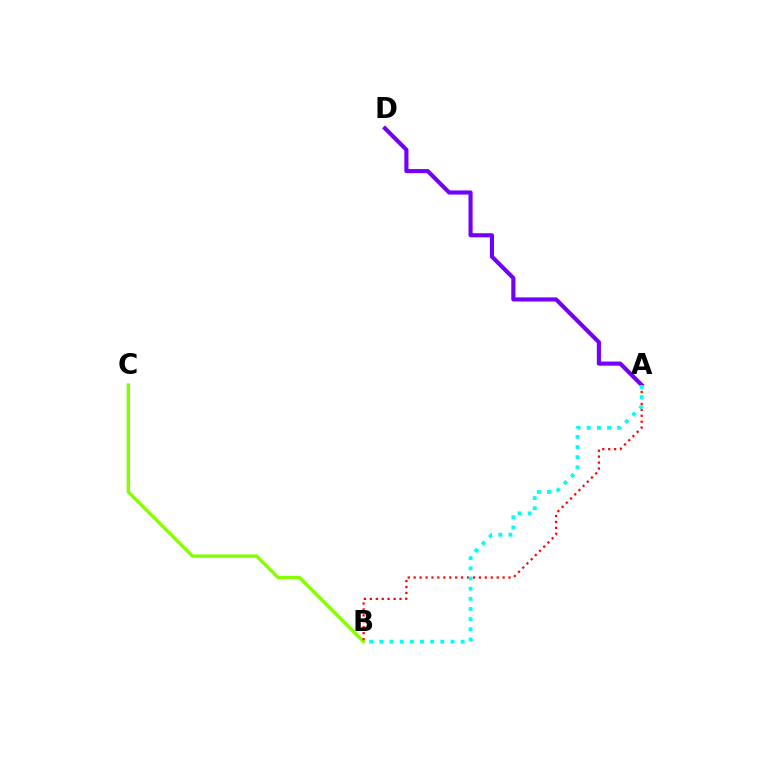{('A', 'D'): [{'color': '#7200ff', 'line_style': 'solid', 'thickness': 2.96}], ('B', 'C'): [{'color': '#84ff00', 'line_style': 'solid', 'thickness': 2.41}], ('A', 'B'): [{'color': '#ff0000', 'line_style': 'dotted', 'thickness': 1.61}, {'color': '#00fff6', 'line_style': 'dotted', 'thickness': 2.76}]}